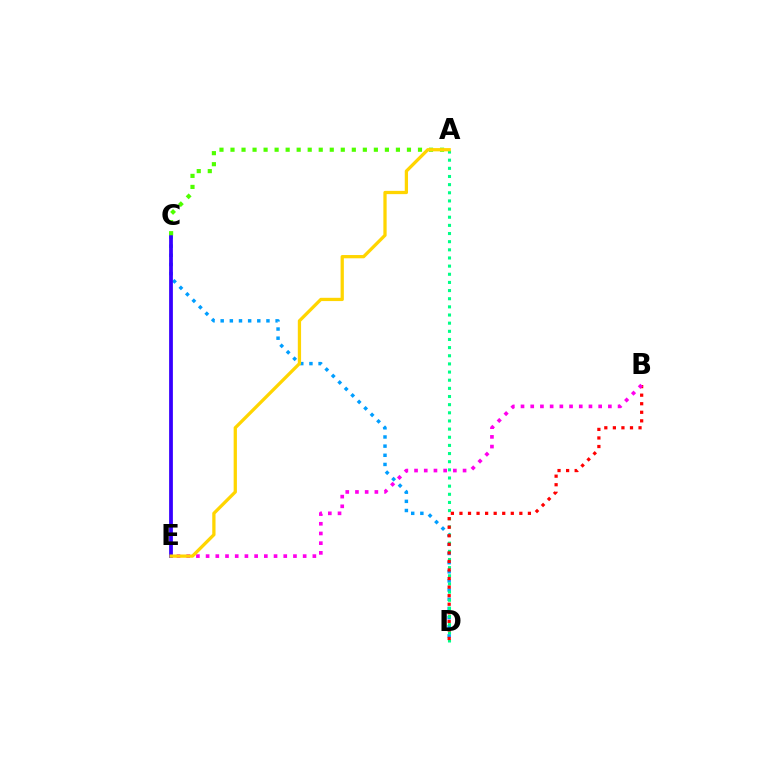{('C', 'D'): [{'color': '#009eff', 'line_style': 'dotted', 'thickness': 2.49}], ('A', 'D'): [{'color': '#00ff86', 'line_style': 'dotted', 'thickness': 2.21}], ('C', 'E'): [{'color': '#3700ff', 'line_style': 'solid', 'thickness': 2.71}], ('A', 'C'): [{'color': '#4fff00', 'line_style': 'dotted', 'thickness': 3.0}], ('B', 'D'): [{'color': '#ff0000', 'line_style': 'dotted', 'thickness': 2.32}], ('B', 'E'): [{'color': '#ff00ed', 'line_style': 'dotted', 'thickness': 2.64}], ('A', 'E'): [{'color': '#ffd500', 'line_style': 'solid', 'thickness': 2.35}]}